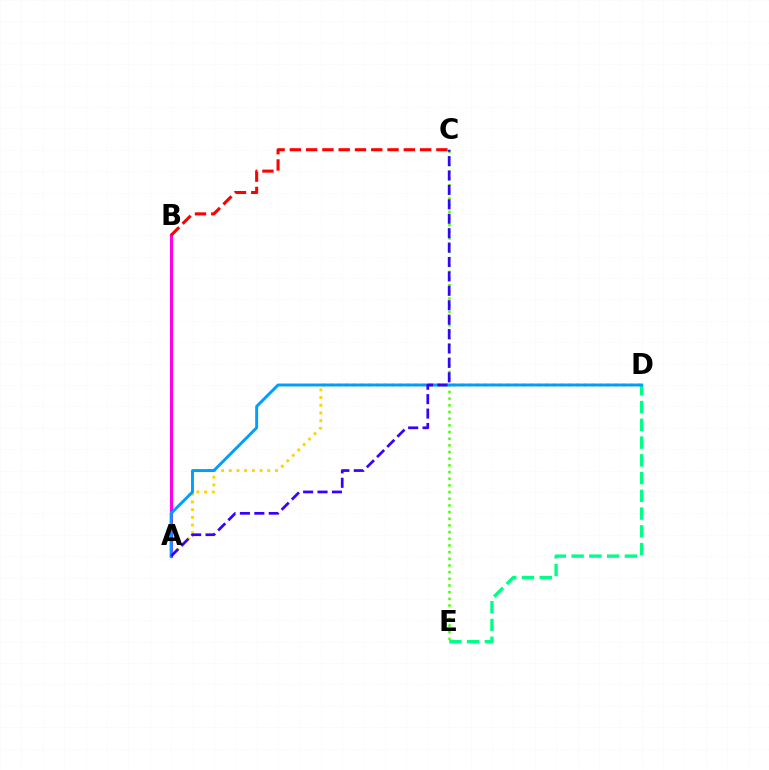{('C', 'E'): [{'color': '#4fff00', 'line_style': 'dotted', 'thickness': 1.81}], ('A', 'D'): [{'color': '#ffd500', 'line_style': 'dotted', 'thickness': 2.09}, {'color': '#009eff', 'line_style': 'solid', 'thickness': 2.12}], ('D', 'E'): [{'color': '#00ff86', 'line_style': 'dashed', 'thickness': 2.41}], ('A', 'B'): [{'color': '#ff00ed', 'line_style': 'solid', 'thickness': 2.22}], ('B', 'C'): [{'color': '#ff0000', 'line_style': 'dashed', 'thickness': 2.21}], ('A', 'C'): [{'color': '#3700ff', 'line_style': 'dashed', 'thickness': 1.96}]}